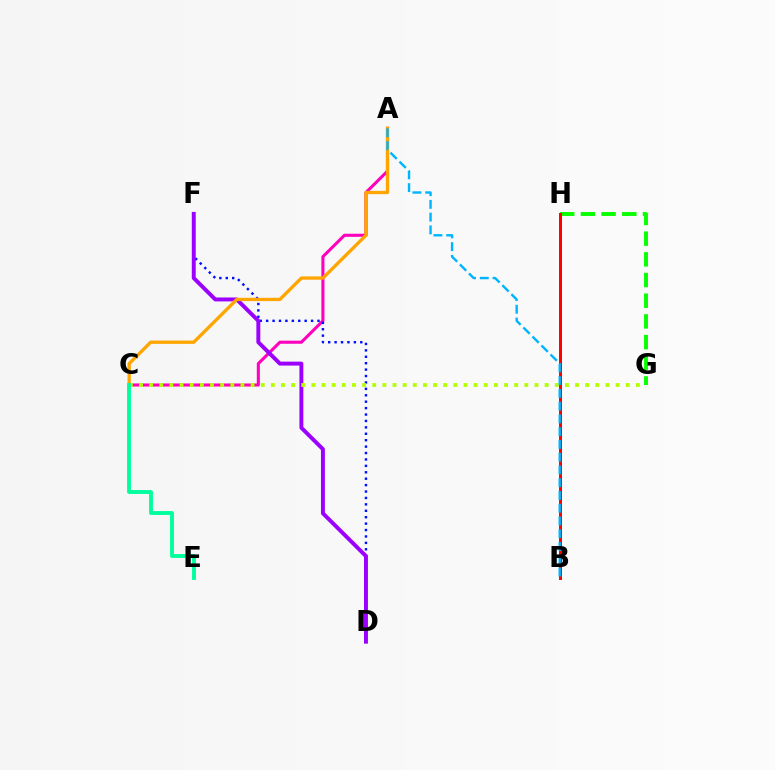{('A', 'C'): [{'color': '#ff00bd', 'line_style': 'solid', 'thickness': 2.21}, {'color': '#ffa500', 'line_style': 'solid', 'thickness': 2.38}], ('D', 'F'): [{'color': '#0010ff', 'line_style': 'dotted', 'thickness': 1.74}, {'color': '#9b00ff', 'line_style': 'solid', 'thickness': 2.83}], ('G', 'H'): [{'color': '#08ff00', 'line_style': 'dashed', 'thickness': 2.81}], ('C', 'G'): [{'color': '#b3ff00', 'line_style': 'dotted', 'thickness': 2.75}], ('B', 'H'): [{'color': '#ff0000', 'line_style': 'solid', 'thickness': 2.14}], ('A', 'B'): [{'color': '#00b5ff', 'line_style': 'dashed', 'thickness': 1.73}], ('C', 'E'): [{'color': '#00ff9d', 'line_style': 'solid', 'thickness': 2.78}]}